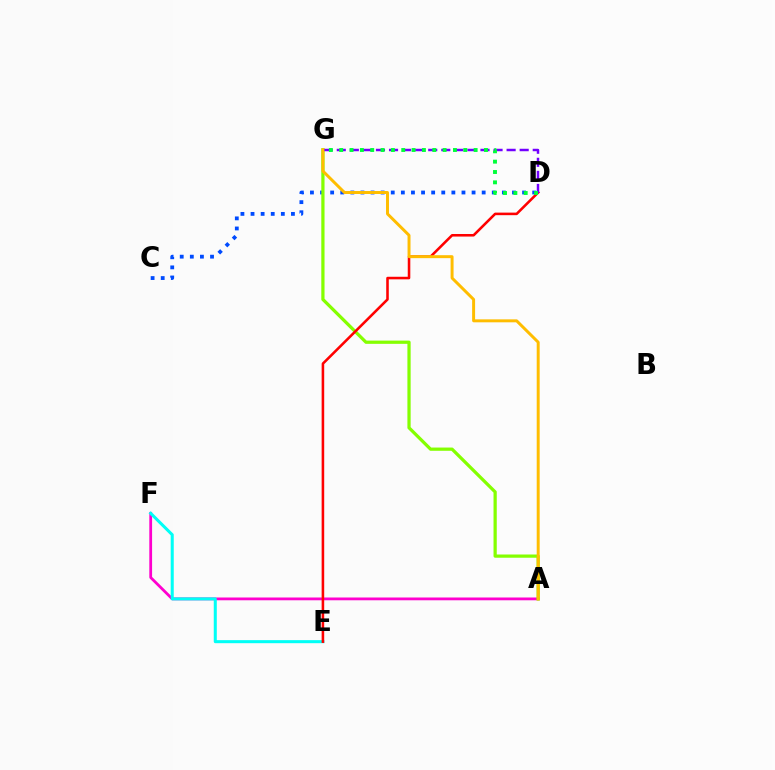{('C', 'D'): [{'color': '#004bff', 'line_style': 'dotted', 'thickness': 2.74}], ('A', 'F'): [{'color': '#ff00cf', 'line_style': 'solid', 'thickness': 2.0}], ('E', 'F'): [{'color': '#00fff6', 'line_style': 'solid', 'thickness': 2.19}], ('A', 'G'): [{'color': '#84ff00', 'line_style': 'solid', 'thickness': 2.33}, {'color': '#ffbd00', 'line_style': 'solid', 'thickness': 2.13}], ('D', 'E'): [{'color': '#ff0000', 'line_style': 'solid', 'thickness': 1.84}], ('D', 'G'): [{'color': '#7200ff', 'line_style': 'dashed', 'thickness': 1.77}, {'color': '#00ff39', 'line_style': 'dotted', 'thickness': 2.81}]}